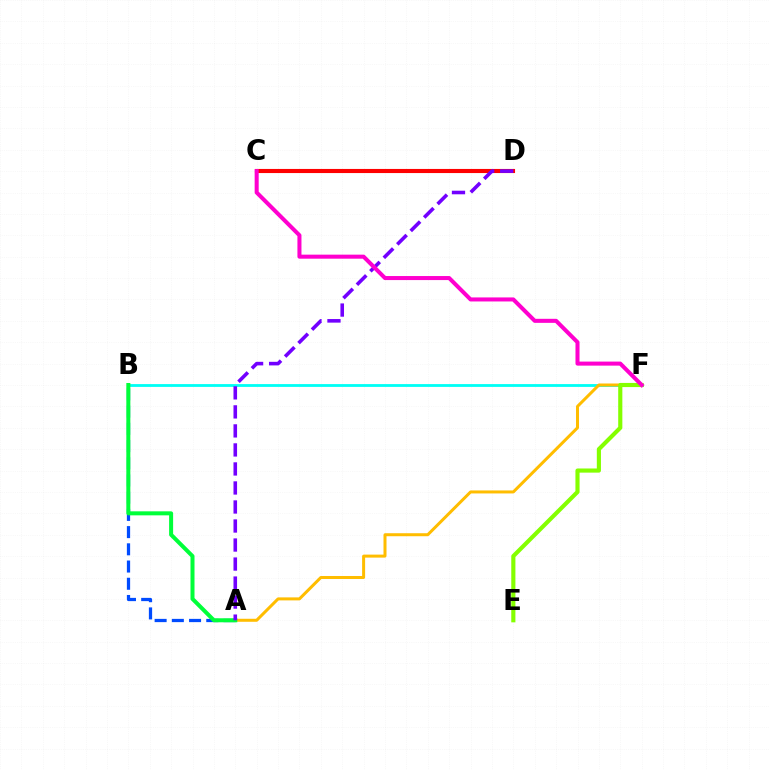{('B', 'F'): [{'color': '#00fff6', 'line_style': 'solid', 'thickness': 2.03}], ('A', 'B'): [{'color': '#004bff', 'line_style': 'dashed', 'thickness': 2.34}, {'color': '#00ff39', 'line_style': 'solid', 'thickness': 2.89}], ('A', 'F'): [{'color': '#ffbd00', 'line_style': 'solid', 'thickness': 2.16}], ('C', 'D'): [{'color': '#ff0000', 'line_style': 'solid', 'thickness': 2.96}], ('E', 'F'): [{'color': '#84ff00', 'line_style': 'solid', 'thickness': 2.98}], ('A', 'D'): [{'color': '#7200ff', 'line_style': 'dashed', 'thickness': 2.58}], ('C', 'F'): [{'color': '#ff00cf', 'line_style': 'solid', 'thickness': 2.91}]}